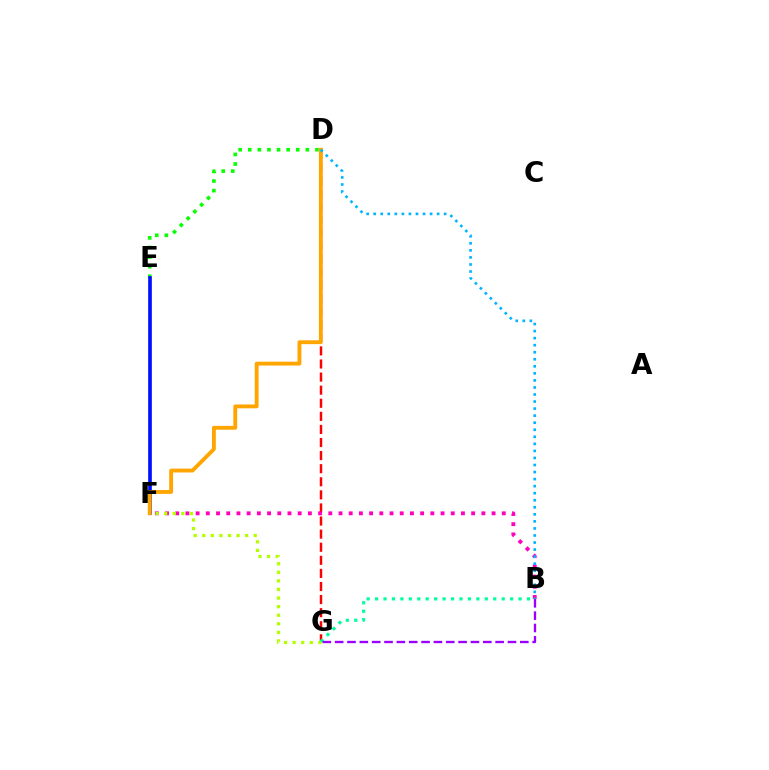{('D', 'G'): [{'color': '#ff0000', 'line_style': 'dashed', 'thickness': 1.78}], ('B', 'F'): [{'color': '#ff00bd', 'line_style': 'dotted', 'thickness': 2.77}], ('D', 'E'): [{'color': '#08ff00', 'line_style': 'dotted', 'thickness': 2.61}], ('E', 'F'): [{'color': '#0010ff', 'line_style': 'solid', 'thickness': 2.64}], ('D', 'F'): [{'color': '#ffa500', 'line_style': 'solid', 'thickness': 2.77}], ('F', 'G'): [{'color': '#b3ff00', 'line_style': 'dotted', 'thickness': 2.33}], ('B', 'D'): [{'color': '#00b5ff', 'line_style': 'dotted', 'thickness': 1.91}], ('B', 'G'): [{'color': '#00ff9d', 'line_style': 'dotted', 'thickness': 2.29}, {'color': '#9b00ff', 'line_style': 'dashed', 'thickness': 1.68}]}